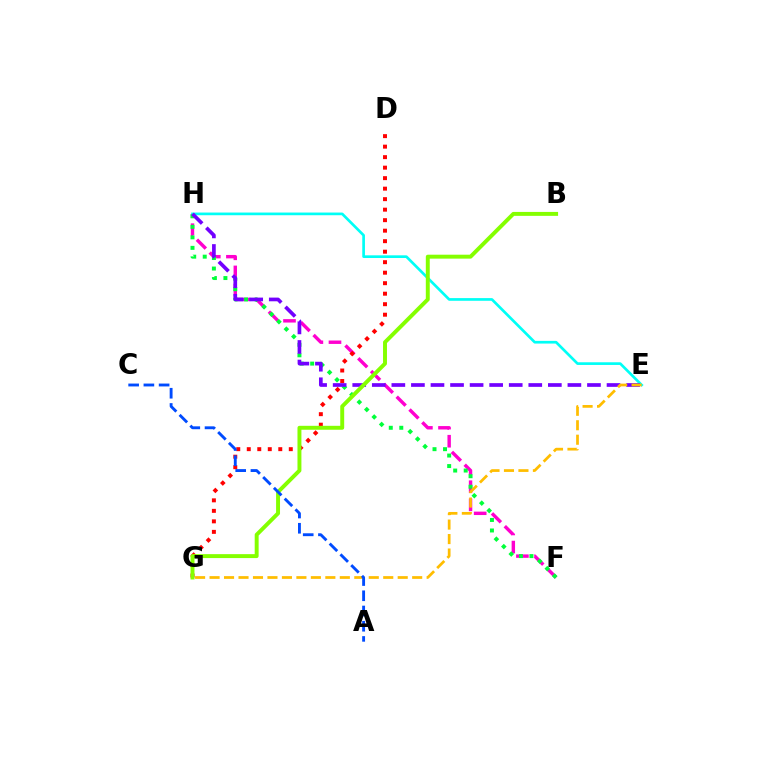{('F', 'H'): [{'color': '#ff00cf', 'line_style': 'dashed', 'thickness': 2.46}, {'color': '#00ff39', 'line_style': 'dotted', 'thickness': 2.86}], ('E', 'H'): [{'color': '#00fff6', 'line_style': 'solid', 'thickness': 1.93}, {'color': '#7200ff', 'line_style': 'dashed', 'thickness': 2.66}], ('D', 'G'): [{'color': '#ff0000', 'line_style': 'dotted', 'thickness': 2.85}], ('E', 'G'): [{'color': '#ffbd00', 'line_style': 'dashed', 'thickness': 1.97}], ('B', 'G'): [{'color': '#84ff00', 'line_style': 'solid', 'thickness': 2.83}], ('A', 'C'): [{'color': '#004bff', 'line_style': 'dashed', 'thickness': 2.07}]}